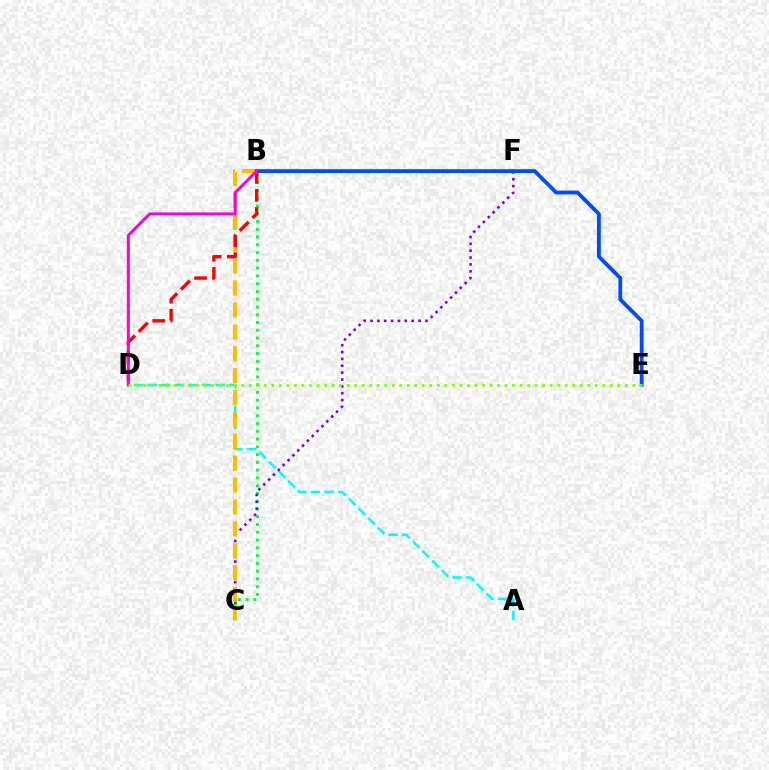{('B', 'C'): [{'color': '#00ff39', 'line_style': 'dotted', 'thickness': 2.11}, {'color': '#ffbd00', 'line_style': 'dashed', 'thickness': 2.98}], ('A', 'D'): [{'color': '#00fff6', 'line_style': 'dashed', 'thickness': 1.85}], ('C', 'F'): [{'color': '#7200ff', 'line_style': 'dotted', 'thickness': 1.86}], ('B', 'E'): [{'color': '#004bff', 'line_style': 'solid', 'thickness': 2.75}], ('B', 'D'): [{'color': '#ff0000', 'line_style': 'dashed', 'thickness': 2.45}, {'color': '#ff00cf', 'line_style': 'solid', 'thickness': 2.12}], ('D', 'E'): [{'color': '#84ff00', 'line_style': 'dotted', 'thickness': 2.04}]}